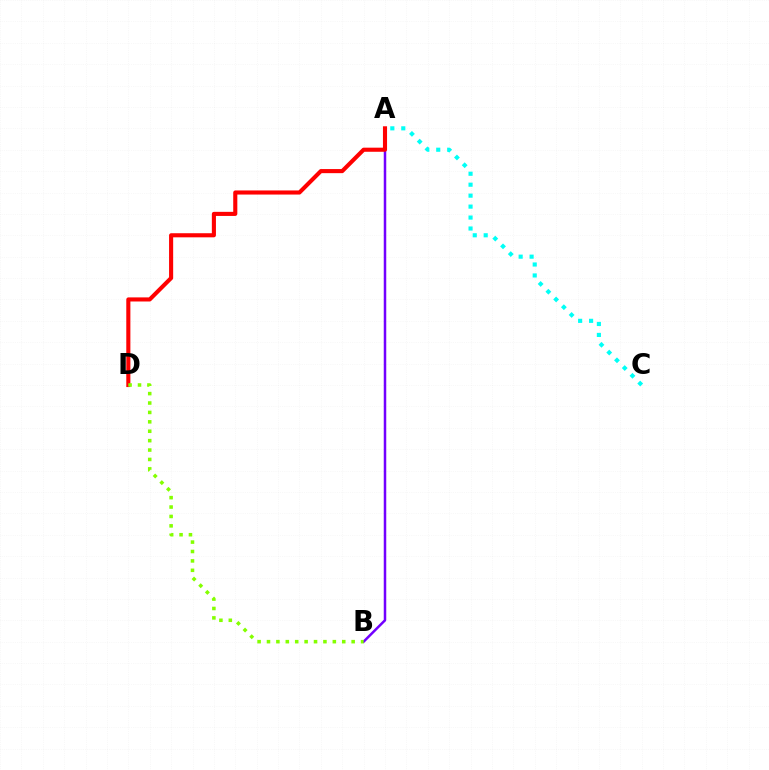{('A', 'C'): [{'color': '#00fff6', 'line_style': 'dotted', 'thickness': 2.98}], ('A', 'B'): [{'color': '#7200ff', 'line_style': 'solid', 'thickness': 1.8}], ('A', 'D'): [{'color': '#ff0000', 'line_style': 'solid', 'thickness': 2.95}], ('B', 'D'): [{'color': '#84ff00', 'line_style': 'dotted', 'thickness': 2.56}]}